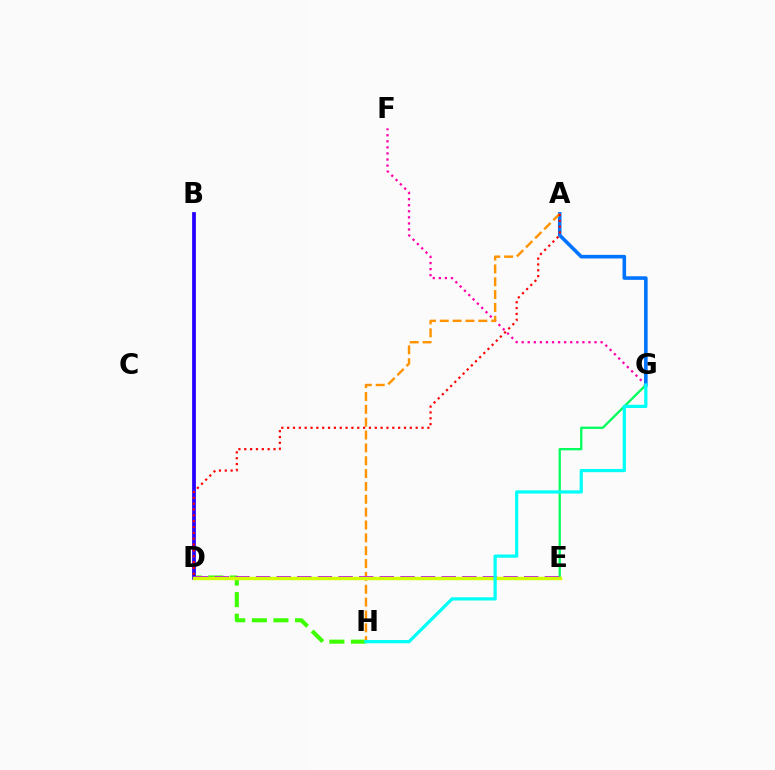{('D', 'H'): [{'color': '#3dff00', 'line_style': 'dashed', 'thickness': 2.93}], ('E', 'G'): [{'color': '#00ff5c', 'line_style': 'solid', 'thickness': 1.64}], ('F', 'G'): [{'color': '#ff00ac', 'line_style': 'dotted', 'thickness': 1.65}], ('A', 'G'): [{'color': '#0074ff', 'line_style': 'solid', 'thickness': 2.58}], ('B', 'D'): [{'color': '#2500ff', 'line_style': 'solid', 'thickness': 2.7}], ('A', 'H'): [{'color': '#ff9400', 'line_style': 'dashed', 'thickness': 1.75}], ('A', 'D'): [{'color': '#ff0000', 'line_style': 'dotted', 'thickness': 1.59}], ('D', 'E'): [{'color': '#b900ff', 'line_style': 'dashed', 'thickness': 2.8}, {'color': '#d1ff00', 'line_style': 'solid', 'thickness': 2.46}], ('G', 'H'): [{'color': '#00fff6', 'line_style': 'solid', 'thickness': 2.31}]}